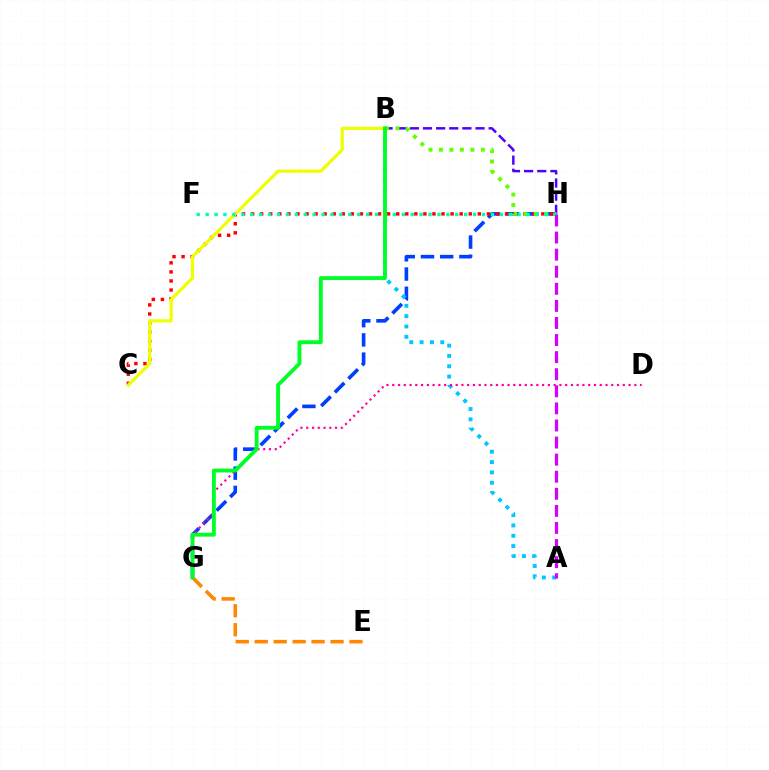{('B', 'H'): [{'color': '#4f00ff', 'line_style': 'dashed', 'thickness': 1.78}, {'color': '#66ff00', 'line_style': 'dotted', 'thickness': 2.84}], ('G', 'H'): [{'color': '#003fff', 'line_style': 'dashed', 'thickness': 2.61}], ('A', 'B'): [{'color': '#00c7ff', 'line_style': 'dotted', 'thickness': 2.8}], ('D', 'G'): [{'color': '#ff00a0', 'line_style': 'dotted', 'thickness': 1.57}], ('C', 'H'): [{'color': '#ff0000', 'line_style': 'dotted', 'thickness': 2.46}], ('E', 'G'): [{'color': '#ff8800', 'line_style': 'dashed', 'thickness': 2.58}], ('B', 'C'): [{'color': '#eeff00', 'line_style': 'solid', 'thickness': 2.3}], ('F', 'H'): [{'color': '#00ffaf', 'line_style': 'dotted', 'thickness': 2.42}], ('A', 'H'): [{'color': '#d600ff', 'line_style': 'dashed', 'thickness': 2.32}], ('B', 'G'): [{'color': '#00ff27', 'line_style': 'solid', 'thickness': 2.77}]}